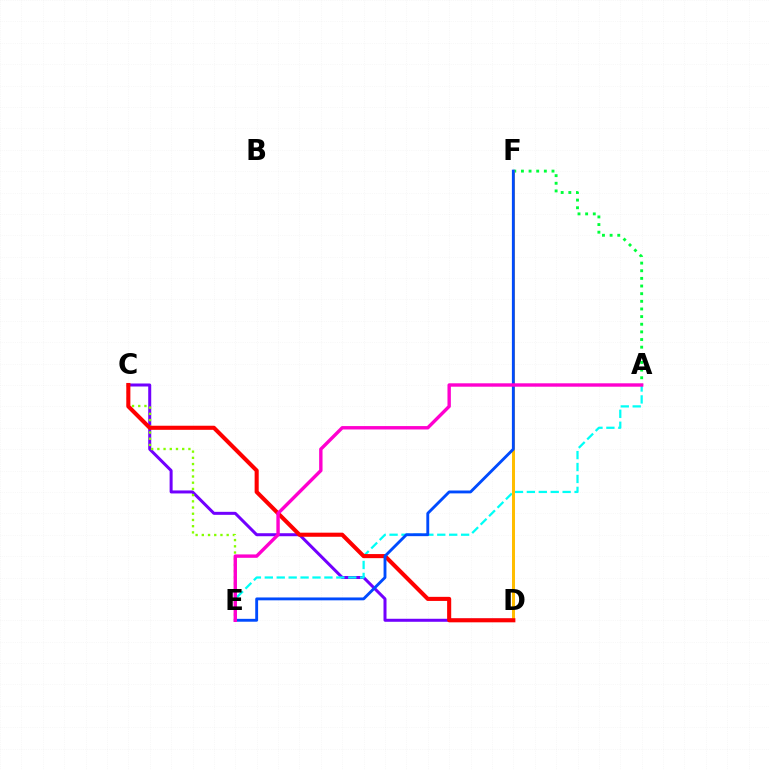{('A', 'F'): [{'color': '#00ff39', 'line_style': 'dotted', 'thickness': 2.08}], ('C', 'D'): [{'color': '#7200ff', 'line_style': 'solid', 'thickness': 2.17}, {'color': '#ff0000', 'line_style': 'solid', 'thickness': 2.94}], ('A', 'E'): [{'color': '#00fff6', 'line_style': 'dashed', 'thickness': 1.62}, {'color': '#ff00cf', 'line_style': 'solid', 'thickness': 2.45}], ('C', 'E'): [{'color': '#84ff00', 'line_style': 'dotted', 'thickness': 1.69}], ('D', 'F'): [{'color': '#ffbd00', 'line_style': 'solid', 'thickness': 2.17}], ('E', 'F'): [{'color': '#004bff', 'line_style': 'solid', 'thickness': 2.06}]}